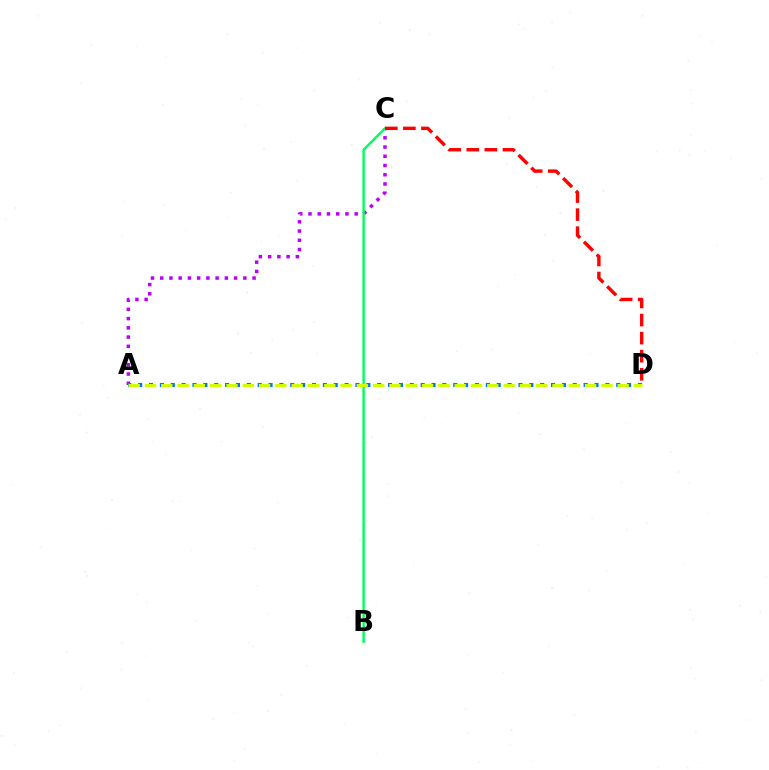{('A', 'C'): [{'color': '#b900ff', 'line_style': 'dotted', 'thickness': 2.51}], ('B', 'C'): [{'color': '#00ff5c', 'line_style': 'solid', 'thickness': 1.74}], ('A', 'D'): [{'color': '#0074ff', 'line_style': 'dotted', 'thickness': 2.95}, {'color': '#d1ff00', 'line_style': 'dashed', 'thickness': 2.21}], ('C', 'D'): [{'color': '#ff0000', 'line_style': 'dashed', 'thickness': 2.45}]}